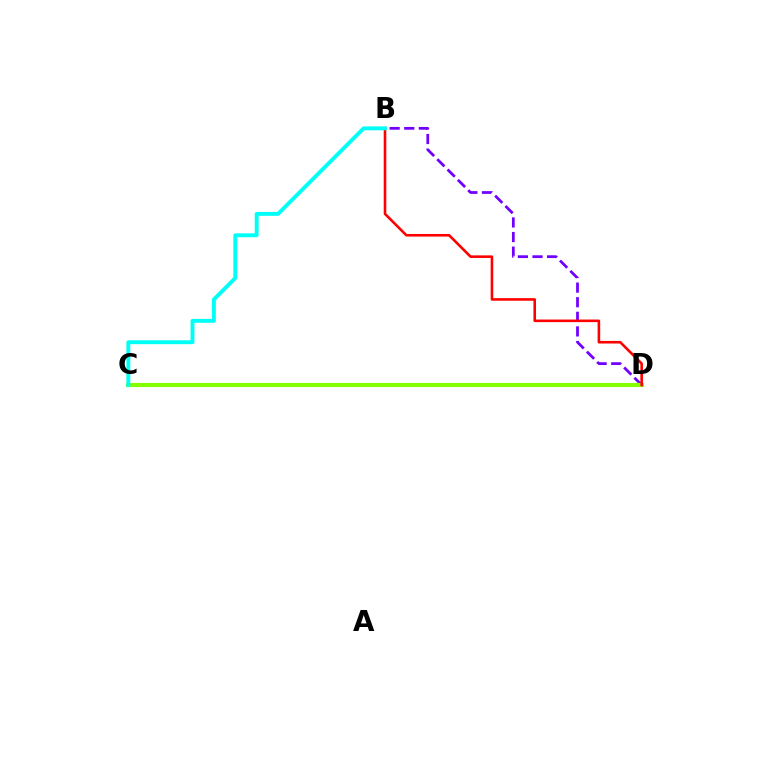{('B', 'D'): [{'color': '#7200ff', 'line_style': 'dashed', 'thickness': 1.98}, {'color': '#ff0000', 'line_style': 'solid', 'thickness': 1.87}], ('C', 'D'): [{'color': '#84ff00', 'line_style': 'solid', 'thickness': 2.97}], ('B', 'C'): [{'color': '#00fff6', 'line_style': 'solid', 'thickness': 2.8}]}